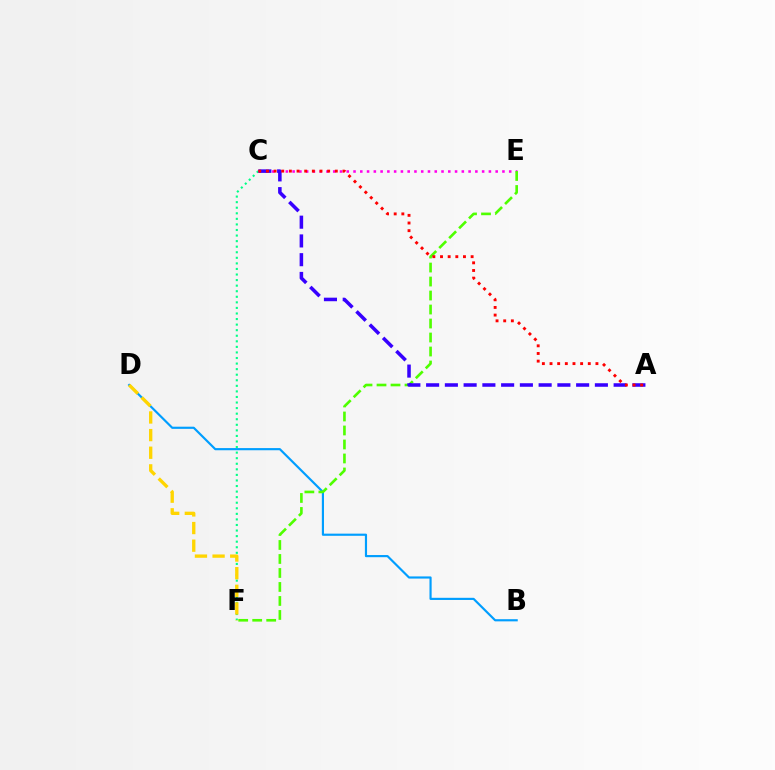{('C', 'E'): [{'color': '#ff00ed', 'line_style': 'dotted', 'thickness': 1.84}], ('C', 'F'): [{'color': '#00ff86', 'line_style': 'dotted', 'thickness': 1.51}], ('B', 'D'): [{'color': '#009eff', 'line_style': 'solid', 'thickness': 1.56}], ('E', 'F'): [{'color': '#4fff00', 'line_style': 'dashed', 'thickness': 1.9}], ('A', 'C'): [{'color': '#3700ff', 'line_style': 'dashed', 'thickness': 2.55}, {'color': '#ff0000', 'line_style': 'dotted', 'thickness': 2.08}], ('D', 'F'): [{'color': '#ffd500', 'line_style': 'dashed', 'thickness': 2.4}]}